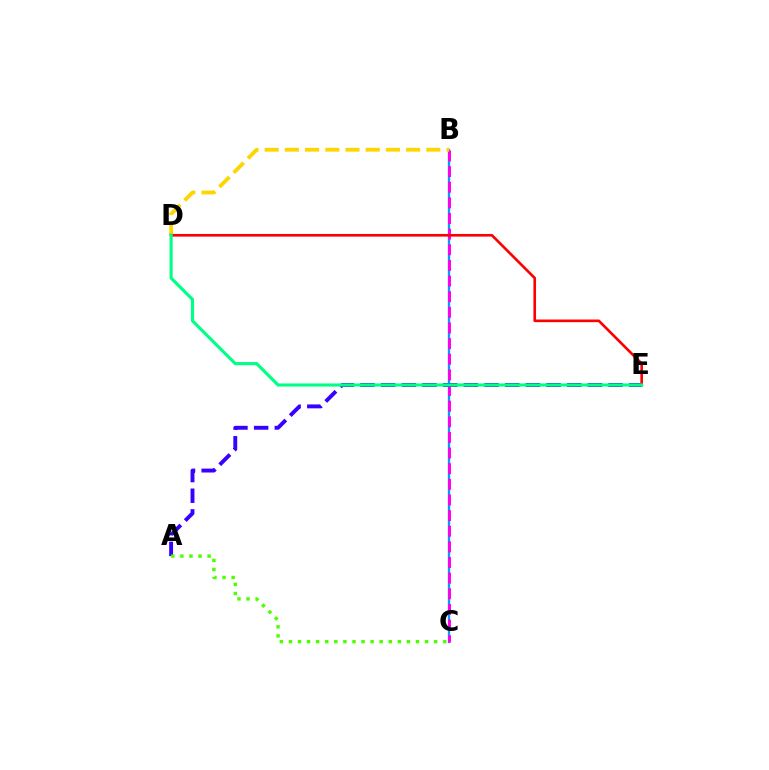{('B', 'C'): [{'color': '#009eff', 'line_style': 'solid', 'thickness': 1.66}, {'color': '#ff00ed', 'line_style': 'dashed', 'thickness': 2.12}], ('B', 'D'): [{'color': '#ffd500', 'line_style': 'dashed', 'thickness': 2.75}], ('A', 'E'): [{'color': '#3700ff', 'line_style': 'dashed', 'thickness': 2.81}], ('A', 'C'): [{'color': '#4fff00', 'line_style': 'dotted', 'thickness': 2.47}], ('D', 'E'): [{'color': '#ff0000', 'line_style': 'solid', 'thickness': 1.9}, {'color': '#00ff86', 'line_style': 'solid', 'thickness': 2.26}]}